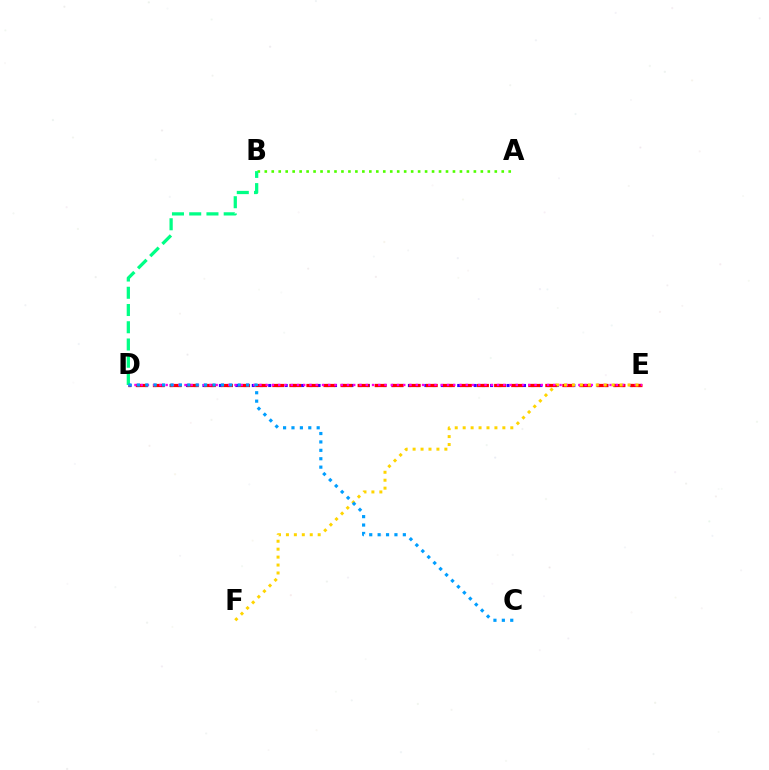{('D', 'E'): [{'color': '#3700ff', 'line_style': 'dotted', 'thickness': 2.23}, {'color': '#ff0000', 'line_style': 'dashed', 'thickness': 2.32}, {'color': '#ff00ed', 'line_style': 'dotted', 'thickness': 1.7}], ('A', 'B'): [{'color': '#4fff00', 'line_style': 'dotted', 'thickness': 1.89}], ('E', 'F'): [{'color': '#ffd500', 'line_style': 'dotted', 'thickness': 2.16}], ('B', 'D'): [{'color': '#00ff86', 'line_style': 'dashed', 'thickness': 2.34}], ('C', 'D'): [{'color': '#009eff', 'line_style': 'dotted', 'thickness': 2.28}]}